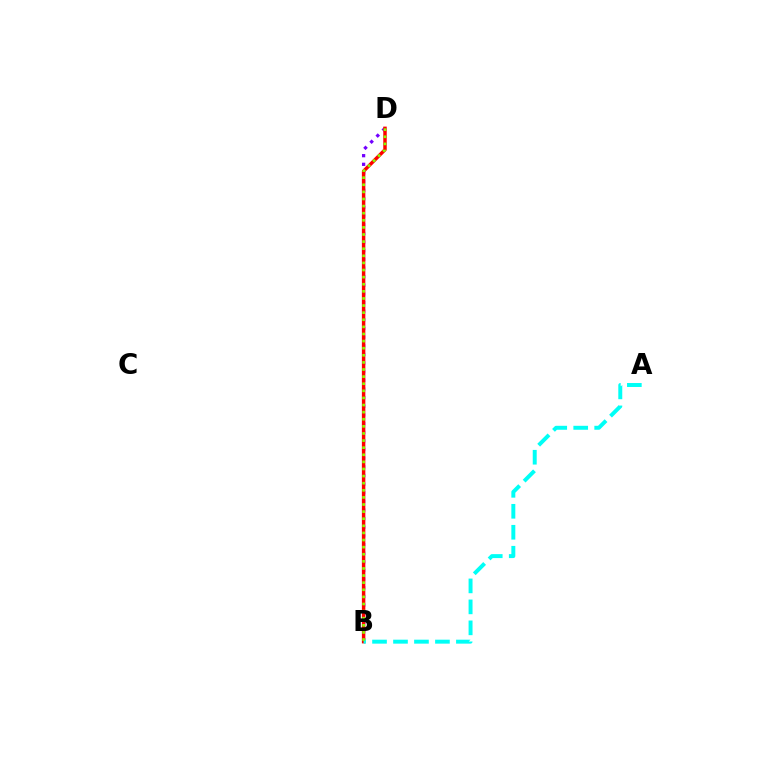{('B', 'D'): [{'color': '#7200ff', 'line_style': 'dotted', 'thickness': 2.35}, {'color': '#ff0000', 'line_style': 'solid', 'thickness': 2.49}, {'color': '#84ff00', 'line_style': 'dotted', 'thickness': 1.93}], ('A', 'B'): [{'color': '#00fff6', 'line_style': 'dashed', 'thickness': 2.85}]}